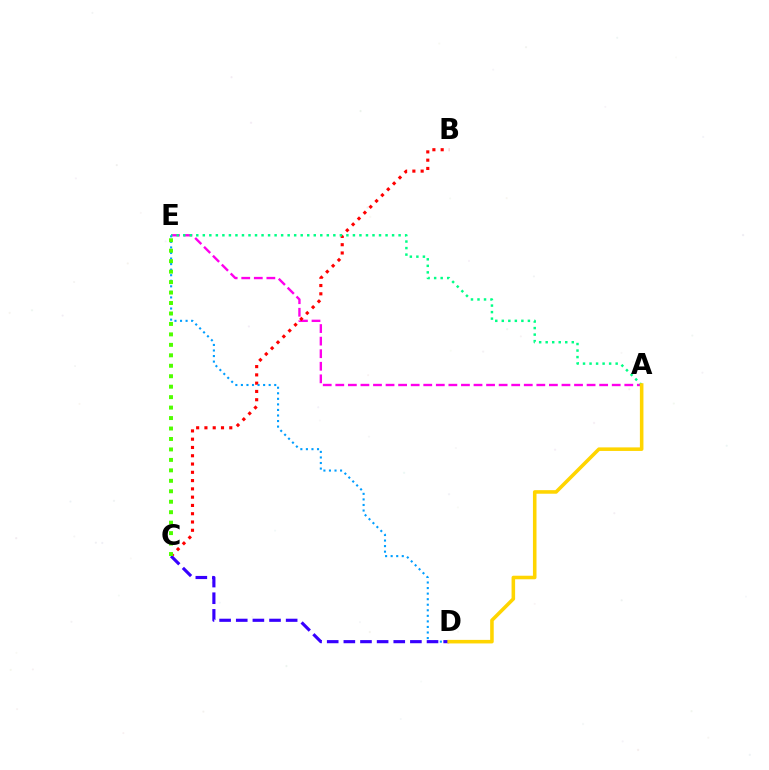{('A', 'E'): [{'color': '#ff00ed', 'line_style': 'dashed', 'thickness': 1.71}, {'color': '#00ff86', 'line_style': 'dotted', 'thickness': 1.77}], ('B', 'C'): [{'color': '#ff0000', 'line_style': 'dotted', 'thickness': 2.25}], ('D', 'E'): [{'color': '#009eff', 'line_style': 'dotted', 'thickness': 1.51}], ('C', 'D'): [{'color': '#3700ff', 'line_style': 'dashed', 'thickness': 2.26}], ('C', 'E'): [{'color': '#4fff00', 'line_style': 'dotted', 'thickness': 2.84}], ('A', 'D'): [{'color': '#ffd500', 'line_style': 'solid', 'thickness': 2.56}]}